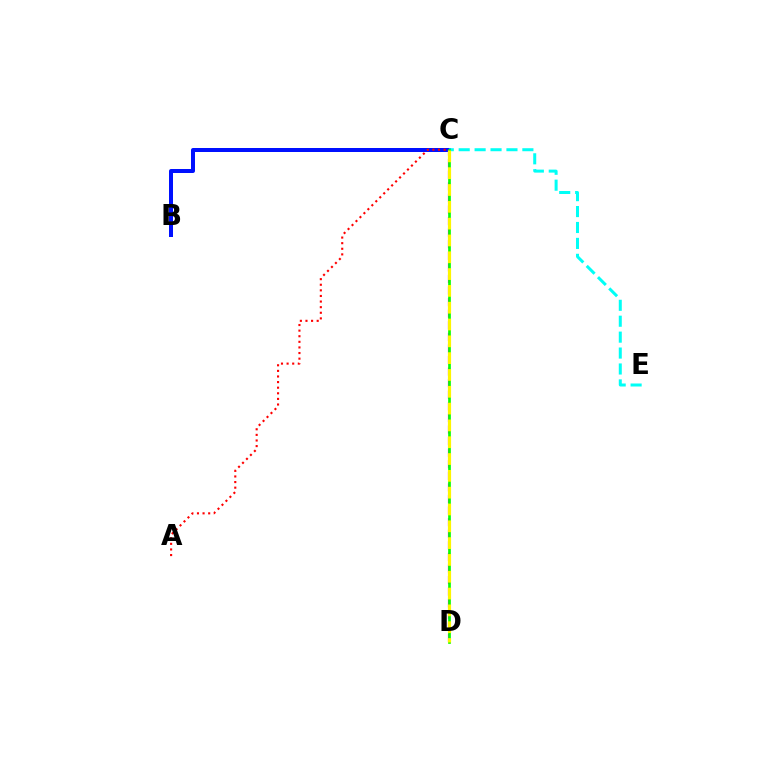{('B', 'C'): [{'color': '#0010ff', 'line_style': 'solid', 'thickness': 2.88}], ('C', 'D'): [{'color': '#ee00ff', 'line_style': 'dashed', 'thickness': 1.57}, {'color': '#08ff00', 'line_style': 'solid', 'thickness': 1.93}, {'color': '#fcf500', 'line_style': 'dashed', 'thickness': 2.28}], ('C', 'E'): [{'color': '#00fff6', 'line_style': 'dashed', 'thickness': 2.16}], ('A', 'C'): [{'color': '#ff0000', 'line_style': 'dotted', 'thickness': 1.52}]}